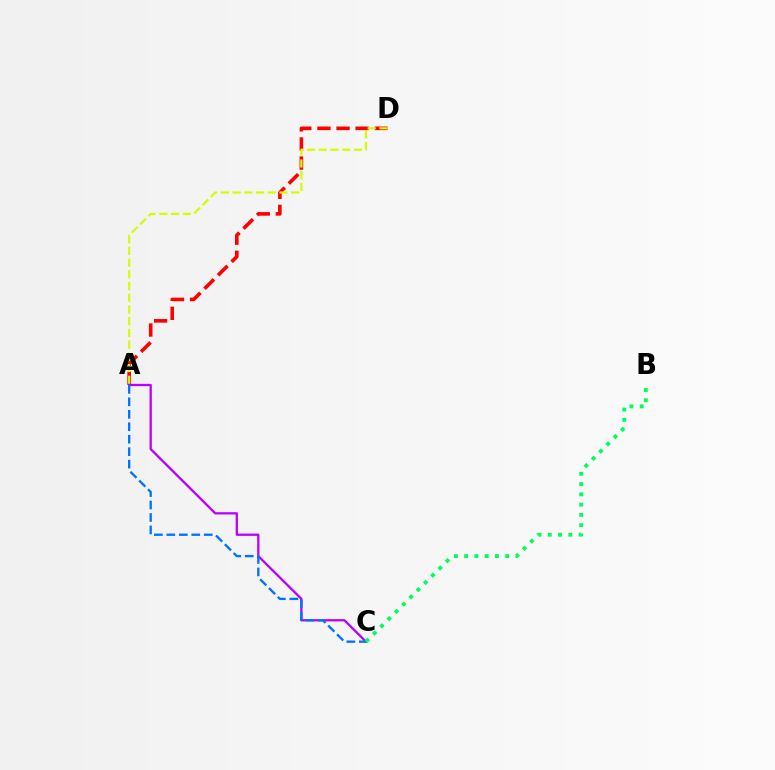{('A', 'D'): [{'color': '#ff0000', 'line_style': 'dashed', 'thickness': 2.59}, {'color': '#d1ff00', 'line_style': 'dashed', 'thickness': 1.59}], ('A', 'C'): [{'color': '#b900ff', 'line_style': 'solid', 'thickness': 1.64}, {'color': '#0074ff', 'line_style': 'dashed', 'thickness': 1.69}], ('B', 'C'): [{'color': '#00ff5c', 'line_style': 'dotted', 'thickness': 2.79}]}